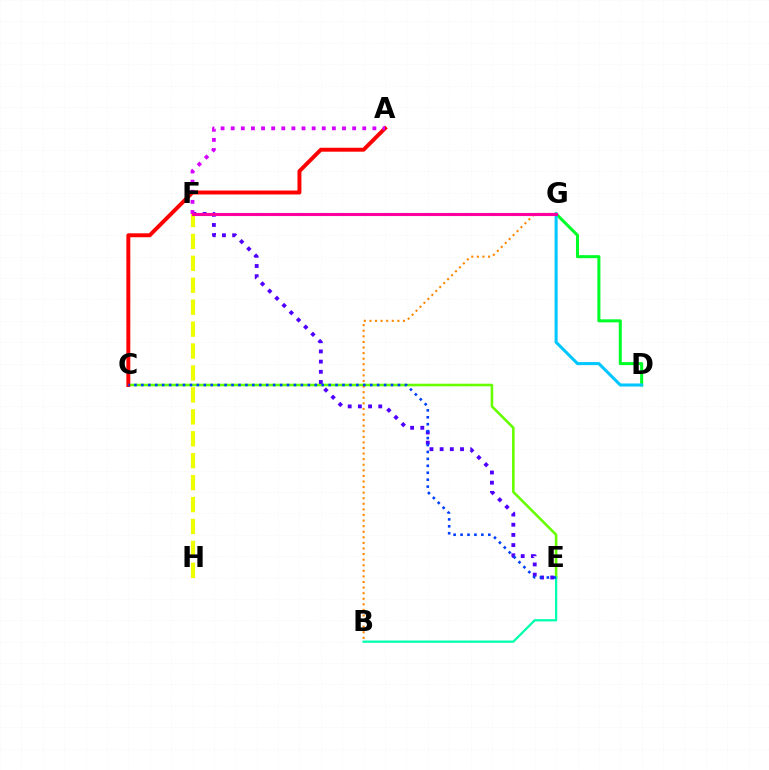{('C', 'E'): [{'color': '#66ff00', 'line_style': 'solid', 'thickness': 1.87}, {'color': '#003fff', 'line_style': 'dotted', 'thickness': 1.88}], ('D', 'G'): [{'color': '#00ff27', 'line_style': 'solid', 'thickness': 2.19}, {'color': '#00c7ff', 'line_style': 'solid', 'thickness': 2.2}], ('A', 'C'): [{'color': '#ff0000', 'line_style': 'solid', 'thickness': 2.83}], ('F', 'H'): [{'color': '#eeff00', 'line_style': 'dashed', 'thickness': 2.98}], ('B', 'E'): [{'color': '#00ffaf', 'line_style': 'solid', 'thickness': 1.64}], ('E', 'F'): [{'color': '#4f00ff', 'line_style': 'dotted', 'thickness': 2.77}], ('A', 'F'): [{'color': '#d600ff', 'line_style': 'dotted', 'thickness': 2.75}], ('B', 'G'): [{'color': '#ff8800', 'line_style': 'dotted', 'thickness': 1.52}], ('F', 'G'): [{'color': '#ff00a0', 'line_style': 'solid', 'thickness': 2.24}]}